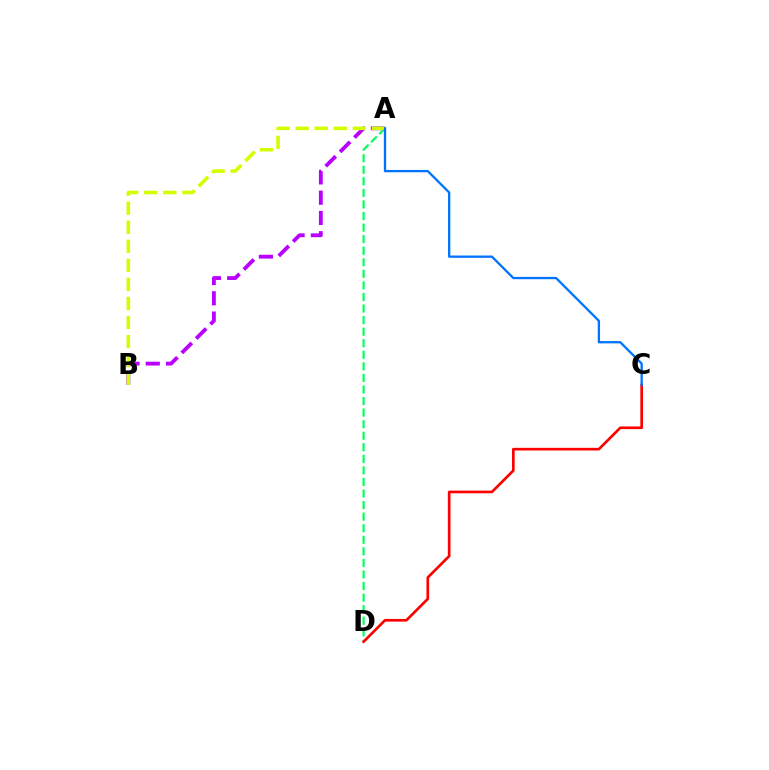{('A', 'D'): [{'color': '#00ff5c', 'line_style': 'dashed', 'thickness': 1.57}], ('A', 'B'): [{'color': '#b900ff', 'line_style': 'dashed', 'thickness': 2.75}, {'color': '#d1ff00', 'line_style': 'dashed', 'thickness': 2.59}], ('C', 'D'): [{'color': '#ff0000', 'line_style': 'solid', 'thickness': 1.92}], ('A', 'C'): [{'color': '#0074ff', 'line_style': 'solid', 'thickness': 1.66}]}